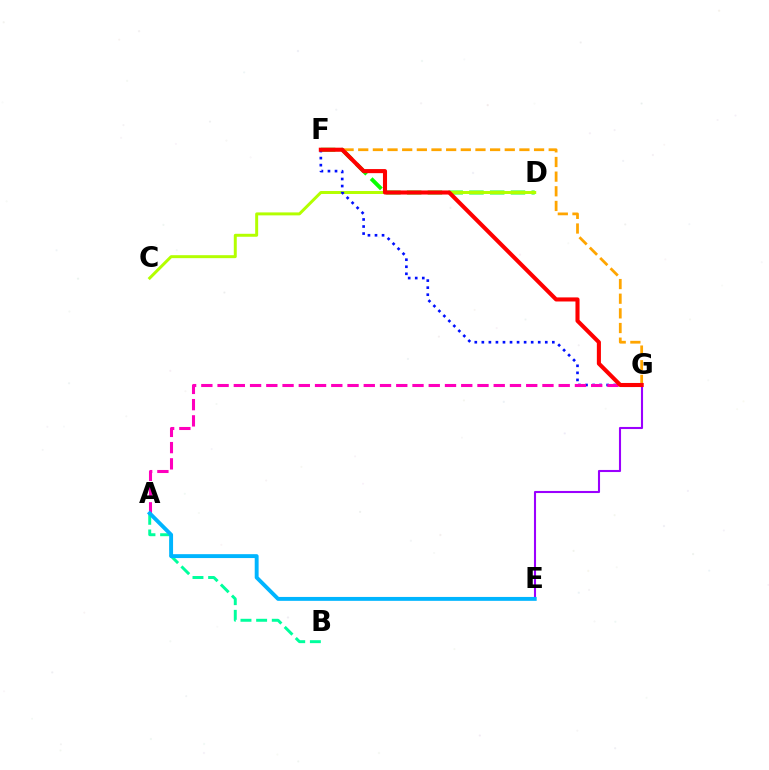{('E', 'G'): [{'color': '#9b00ff', 'line_style': 'solid', 'thickness': 1.51}], ('D', 'F'): [{'color': '#08ff00', 'line_style': 'dashed', 'thickness': 2.82}], ('C', 'D'): [{'color': '#b3ff00', 'line_style': 'solid', 'thickness': 2.14}], ('A', 'B'): [{'color': '#00ff9d', 'line_style': 'dashed', 'thickness': 2.13}], ('F', 'G'): [{'color': '#0010ff', 'line_style': 'dotted', 'thickness': 1.91}, {'color': '#ffa500', 'line_style': 'dashed', 'thickness': 1.99}, {'color': '#ff0000', 'line_style': 'solid', 'thickness': 2.94}], ('A', 'G'): [{'color': '#ff00bd', 'line_style': 'dashed', 'thickness': 2.21}], ('A', 'E'): [{'color': '#00b5ff', 'line_style': 'solid', 'thickness': 2.8}]}